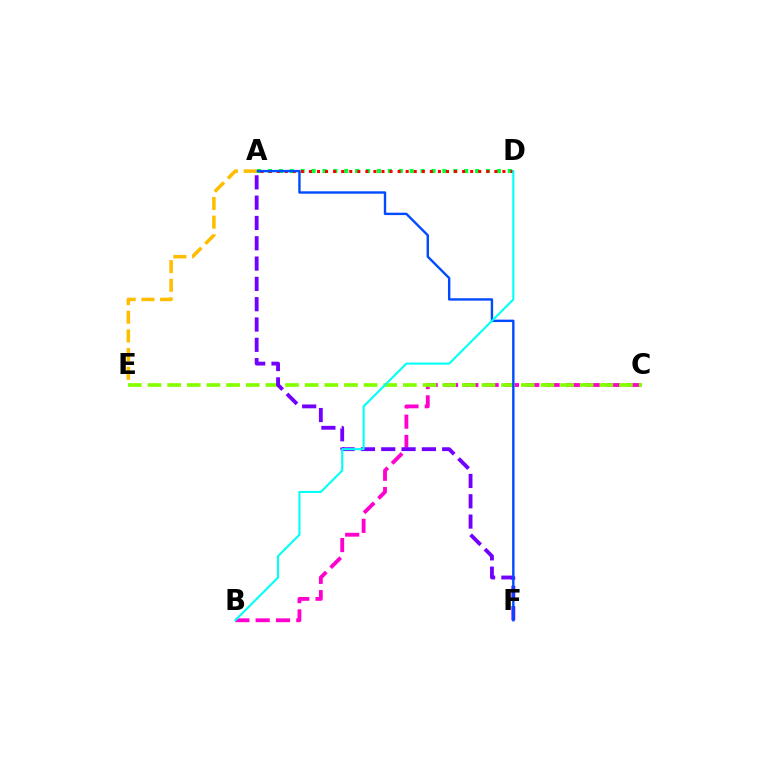{('B', 'C'): [{'color': '#ff00cf', 'line_style': 'dashed', 'thickness': 2.76}], ('A', 'D'): [{'color': '#00ff39', 'line_style': 'dotted', 'thickness': 2.96}, {'color': '#ff0000', 'line_style': 'dotted', 'thickness': 2.19}], ('C', 'E'): [{'color': '#84ff00', 'line_style': 'dashed', 'thickness': 2.67}], ('A', 'F'): [{'color': '#7200ff', 'line_style': 'dashed', 'thickness': 2.76}, {'color': '#004bff', 'line_style': 'solid', 'thickness': 1.72}], ('B', 'D'): [{'color': '#00fff6', 'line_style': 'solid', 'thickness': 1.5}], ('A', 'E'): [{'color': '#ffbd00', 'line_style': 'dashed', 'thickness': 2.54}]}